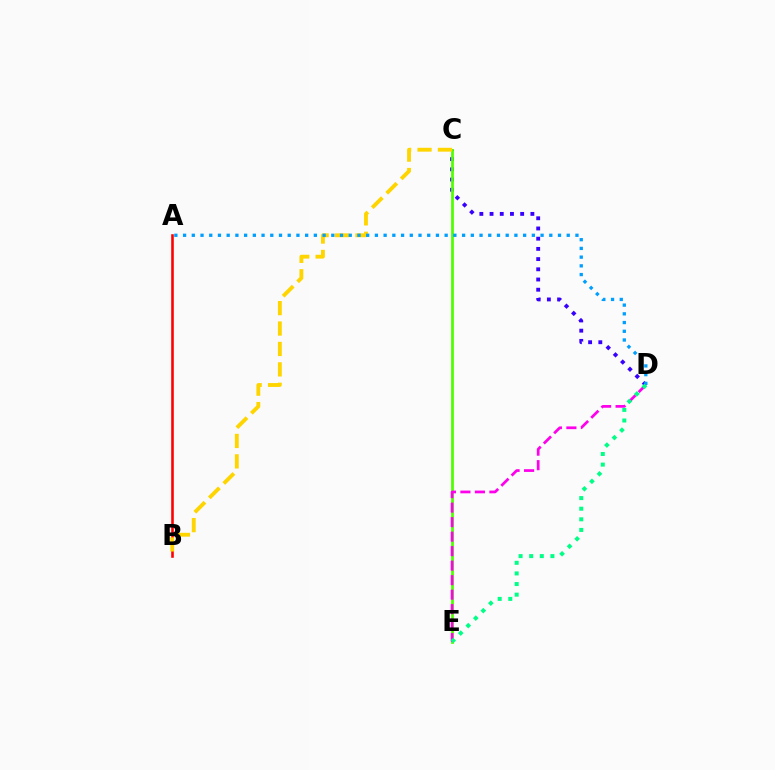{('C', 'D'): [{'color': '#3700ff', 'line_style': 'dotted', 'thickness': 2.77}], ('C', 'E'): [{'color': '#4fff00', 'line_style': 'solid', 'thickness': 1.97}], ('A', 'B'): [{'color': '#ff0000', 'line_style': 'solid', 'thickness': 1.86}], ('D', 'E'): [{'color': '#ff00ed', 'line_style': 'dashed', 'thickness': 1.97}, {'color': '#00ff86', 'line_style': 'dotted', 'thickness': 2.88}], ('B', 'C'): [{'color': '#ffd500', 'line_style': 'dashed', 'thickness': 2.77}], ('A', 'D'): [{'color': '#009eff', 'line_style': 'dotted', 'thickness': 2.37}]}